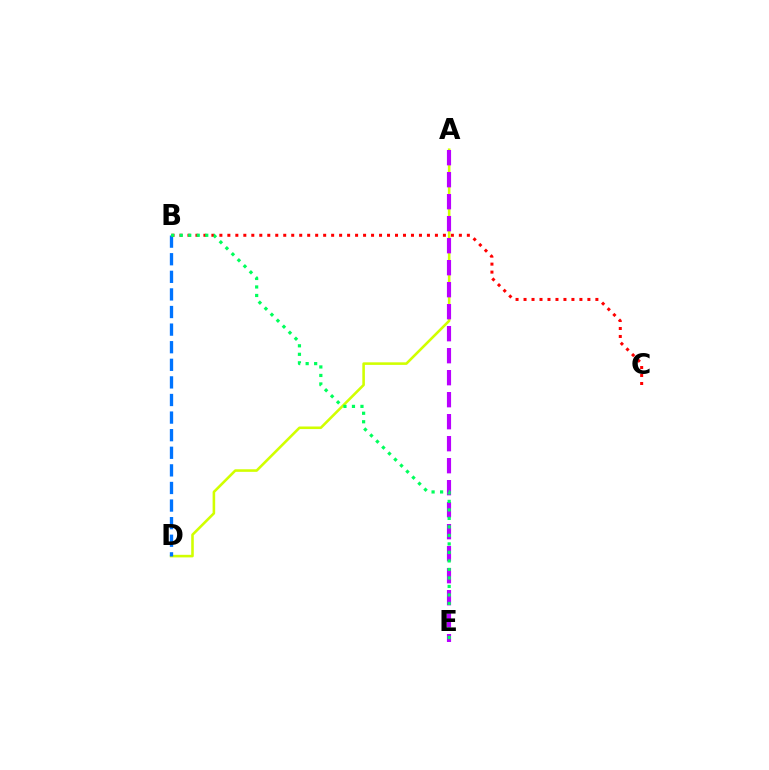{('A', 'D'): [{'color': '#d1ff00', 'line_style': 'solid', 'thickness': 1.86}], ('B', 'D'): [{'color': '#0074ff', 'line_style': 'dashed', 'thickness': 2.39}], ('A', 'E'): [{'color': '#b900ff', 'line_style': 'dashed', 'thickness': 2.99}], ('B', 'C'): [{'color': '#ff0000', 'line_style': 'dotted', 'thickness': 2.17}], ('B', 'E'): [{'color': '#00ff5c', 'line_style': 'dotted', 'thickness': 2.31}]}